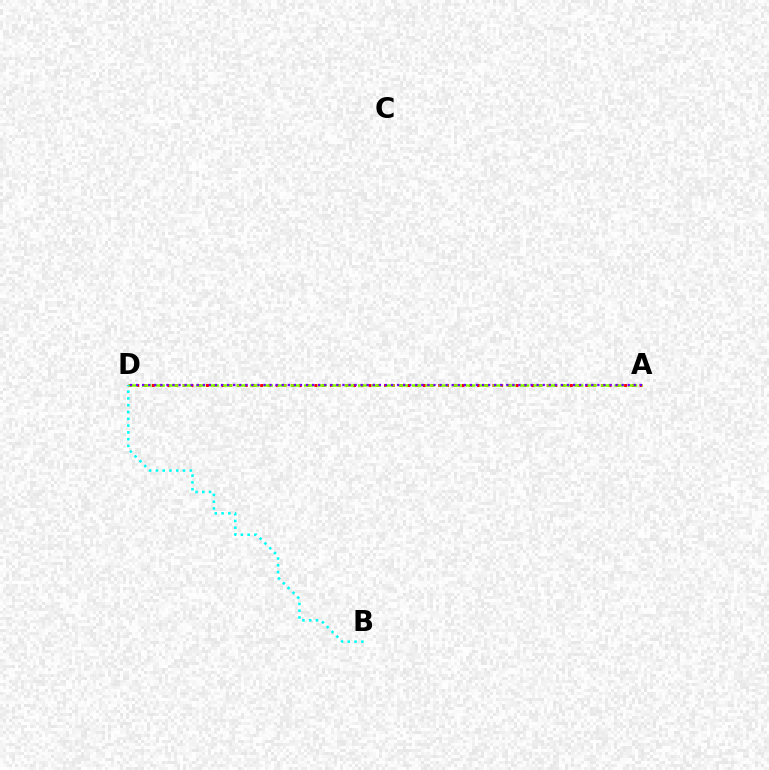{('A', 'D'): [{'color': '#ff0000', 'line_style': 'dotted', 'thickness': 2.1}, {'color': '#84ff00', 'line_style': 'dashed', 'thickness': 1.83}, {'color': '#7200ff', 'line_style': 'dotted', 'thickness': 1.65}], ('B', 'D'): [{'color': '#00fff6', 'line_style': 'dotted', 'thickness': 1.84}]}